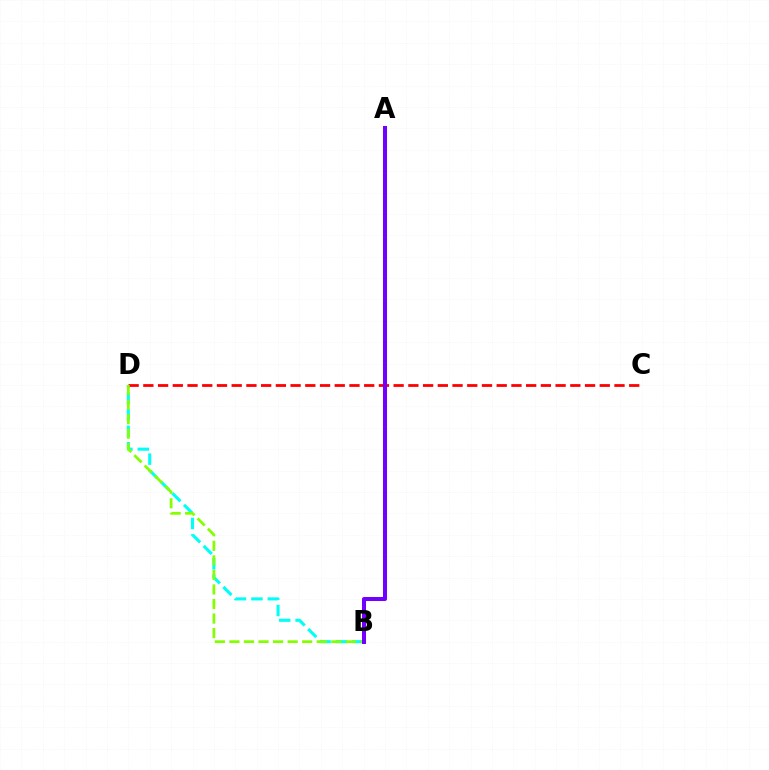{('B', 'D'): [{'color': '#00fff6', 'line_style': 'dashed', 'thickness': 2.23}, {'color': '#84ff00', 'line_style': 'dashed', 'thickness': 1.98}], ('C', 'D'): [{'color': '#ff0000', 'line_style': 'dashed', 'thickness': 2.0}], ('A', 'B'): [{'color': '#7200ff', 'line_style': 'solid', 'thickness': 2.9}]}